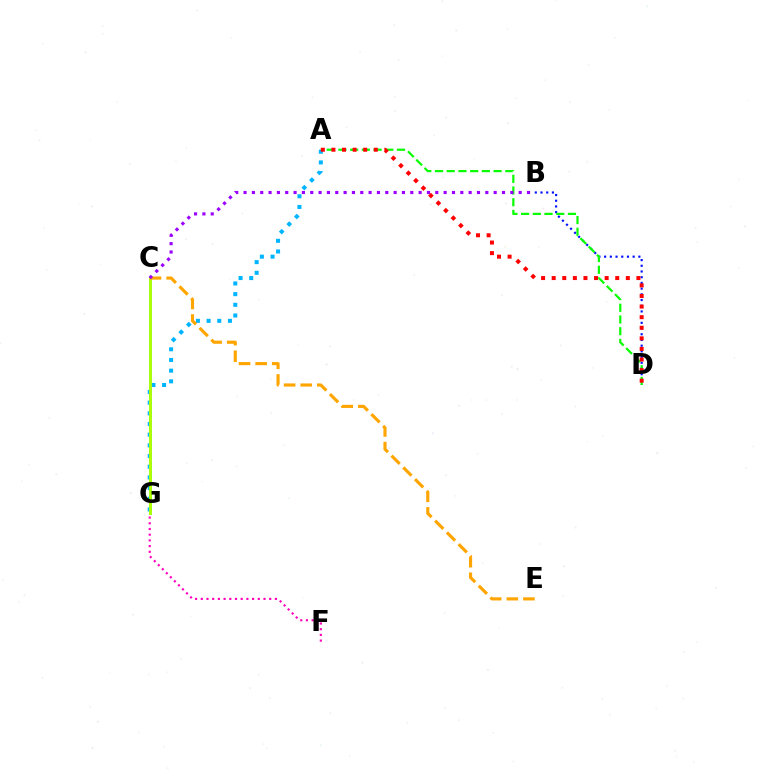{('F', 'G'): [{'color': '#ff00bd', 'line_style': 'dotted', 'thickness': 1.55}], ('A', 'G'): [{'color': '#00b5ff', 'line_style': 'dotted', 'thickness': 2.9}], ('C', 'G'): [{'color': '#00ff9d', 'line_style': 'solid', 'thickness': 2.0}, {'color': '#b3ff00', 'line_style': 'solid', 'thickness': 2.02}], ('B', 'D'): [{'color': '#0010ff', 'line_style': 'dotted', 'thickness': 1.55}], ('A', 'D'): [{'color': '#08ff00', 'line_style': 'dashed', 'thickness': 1.59}, {'color': '#ff0000', 'line_style': 'dotted', 'thickness': 2.88}], ('C', 'E'): [{'color': '#ffa500', 'line_style': 'dashed', 'thickness': 2.26}], ('B', 'C'): [{'color': '#9b00ff', 'line_style': 'dotted', 'thickness': 2.27}]}